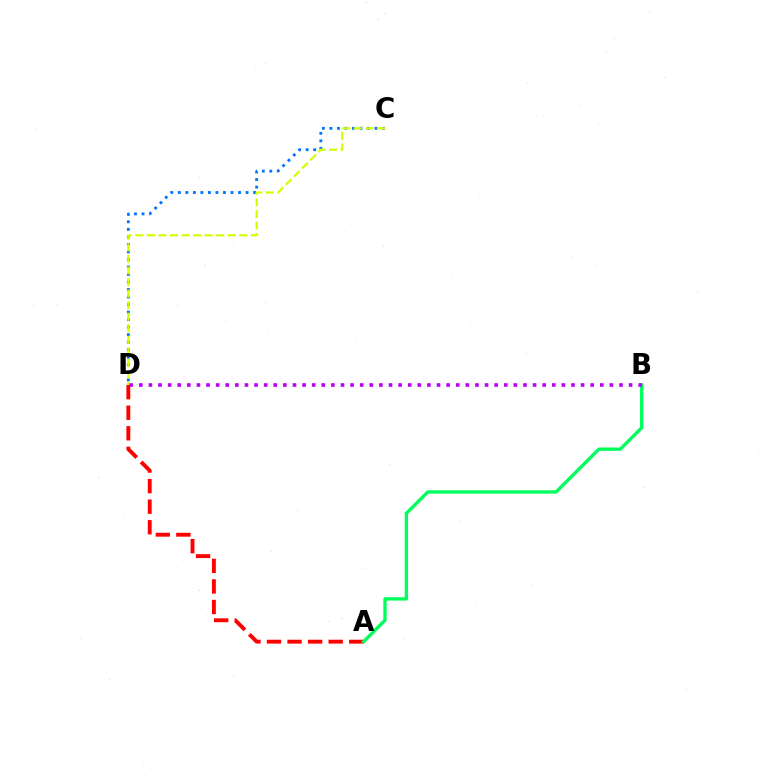{('C', 'D'): [{'color': '#0074ff', 'line_style': 'dotted', 'thickness': 2.04}, {'color': '#d1ff00', 'line_style': 'dashed', 'thickness': 1.57}], ('A', 'D'): [{'color': '#ff0000', 'line_style': 'dashed', 'thickness': 2.79}], ('A', 'B'): [{'color': '#00ff5c', 'line_style': 'solid', 'thickness': 2.41}], ('B', 'D'): [{'color': '#b900ff', 'line_style': 'dotted', 'thickness': 2.61}]}